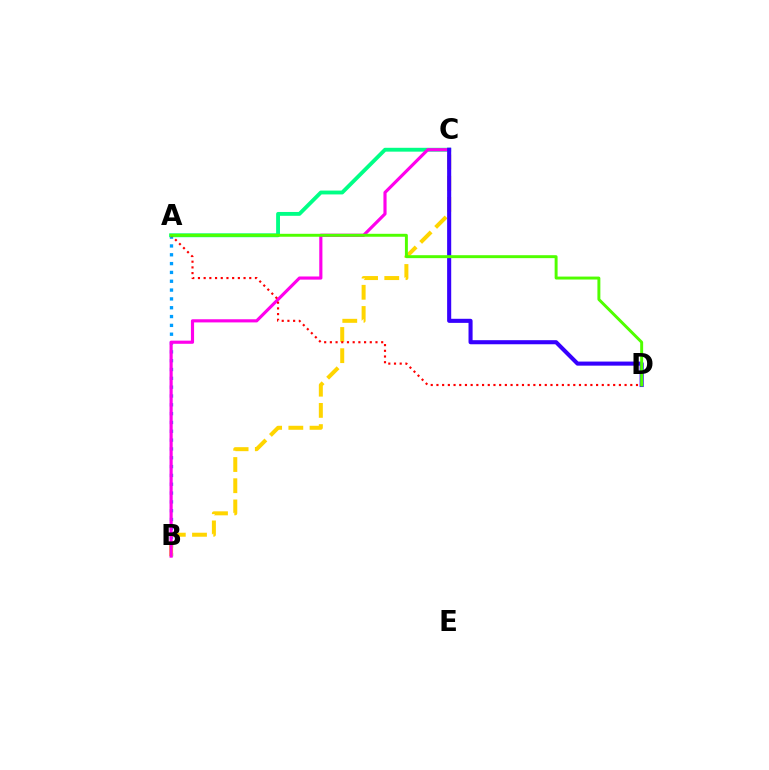{('A', 'B'): [{'color': '#009eff', 'line_style': 'dotted', 'thickness': 2.4}], ('A', 'C'): [{'color': '#00ff86', 'line_style': 'solid', 'thickness': 2.77}], ('B', 'C'): [{'color': '#ffd500', 'line_style': 'dashed', 'thickness': 2.88}, {'color': '#ff00ed', 'line_style': 'solid', 'thickness': 2.27}], ('A', 'D'): [{'color': '#ff0000', 'line_style': 'dotted', 'thickness': 1.55}, {'color': '#4fff00', 'line_style': 'solid', 'thickness': 2.12}], ('C', 'D'): [{'color': '#3700ff', 'line_style': 'solid', 'thickness': 2.94}]}